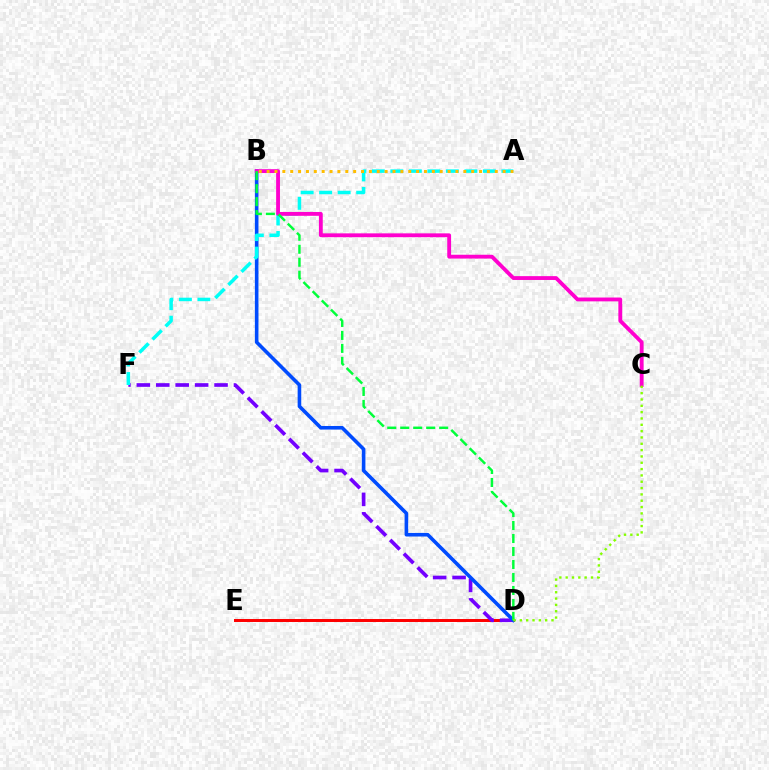{('D', 'E'): [{'color': '#ff0000', 'line_style': 'solid', 'thickness': 2.14}], ('D', 'F'): [{'color': '#7200ff', 'line_style': 'dashed', 'thickness': 2.64}], ('B', 'D'): [{'color': '#004bff', 'line_style': 'solid', 'thickness': 2.59}, {'color': '#00ff39', 'line_style': 'dashed', 'thickness': 1.76}], ('A', 'F'): [{'color': '#00fff6', 'line_style': 'dashed', 'thickness': 2.51}], ('B', 'C'): [{'color': '#ff00cf', 'line_style': 'solid', 'thickness': 2.76}], ('A', 'B'): [{'color': '#ffbd00', 'line_style': 'dotted', 'thickness': 2.14}], ('C', 'D'): [{'color': '#84ff00', 'line_style': 'dotted', 'thickness': 1.72}]}